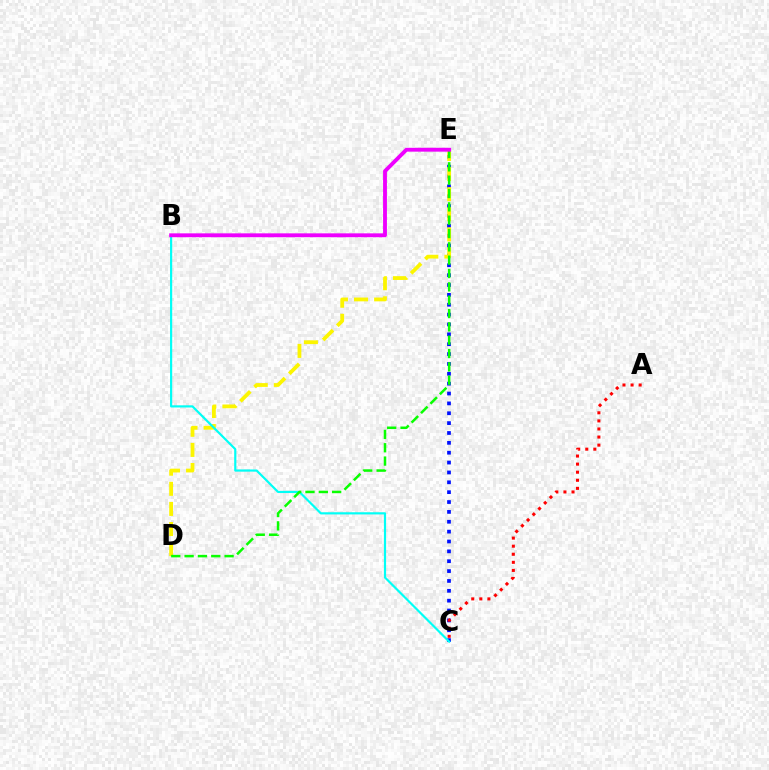{('C', 'E'): [{'color': '#0010ff', 'line_style': 'dotted', 'thickness': 2.68}], ('A', 'C'): [{'color': '#ff0000', 'line_style': 'dotted', 'thickness': 2.19}], ('D', 'E'): [{'color': '#fcf500', 'line_style': 'dashed', 'thickness': 2.73}, {'color': '#08ff00', 'line_style': 'dashed', 'thickness': 1.81}], ('B', 'C'): [{'color': '#00fff6', 'line_style': 'solid', 'thickness': 1.57}], ('B', 'E'): [{'color': '#ee00ff', 'line_style': 'solid', 'thickness': 2.78}]}